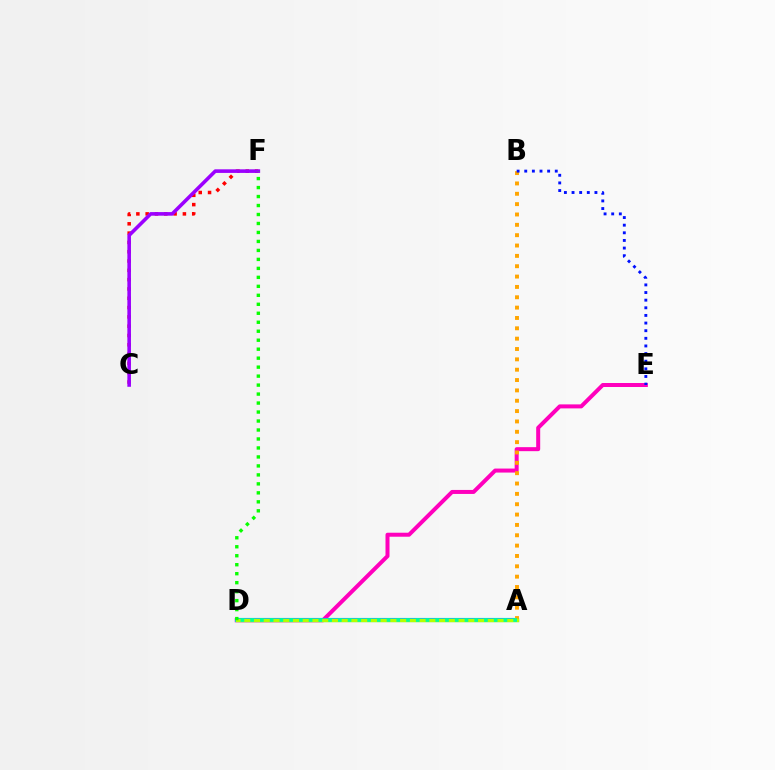{('D', 'E'): [{'color': '#ff00bd', 'line_style': 'solid', 'thickness': 2.88}], ('A', 'D'): [{'color': '#00b5ff', 'line_style': 'solid', 'thickness': 2.99}, {'color': '#b3ff00', 'line_style': 'solid', 'thickness': 2.48}, {'color': '#00ff9d', 'line_style': 'dotted', 'thickness': 2.65}], ('A', 'B'): [{'color': '#ffa500', 'line_style': 'dotted', 'thickness': 2.81}], ('B', 'E'): [{'color': '#0010ff', 'line_style': 'dotted', 'thickness': 2.07}], ('C', 'F'): [{'color': '#ff0000', 'line_style': 'dotted', 'thickness': 2.53}, {'color': '#9b00ff', 'line_style': 'solid', 'thickness': 2.59}], ('D', 'F'): [{'color': '#08ff00', 'line_style': 'dotted', 'thickness': 2.44}]}